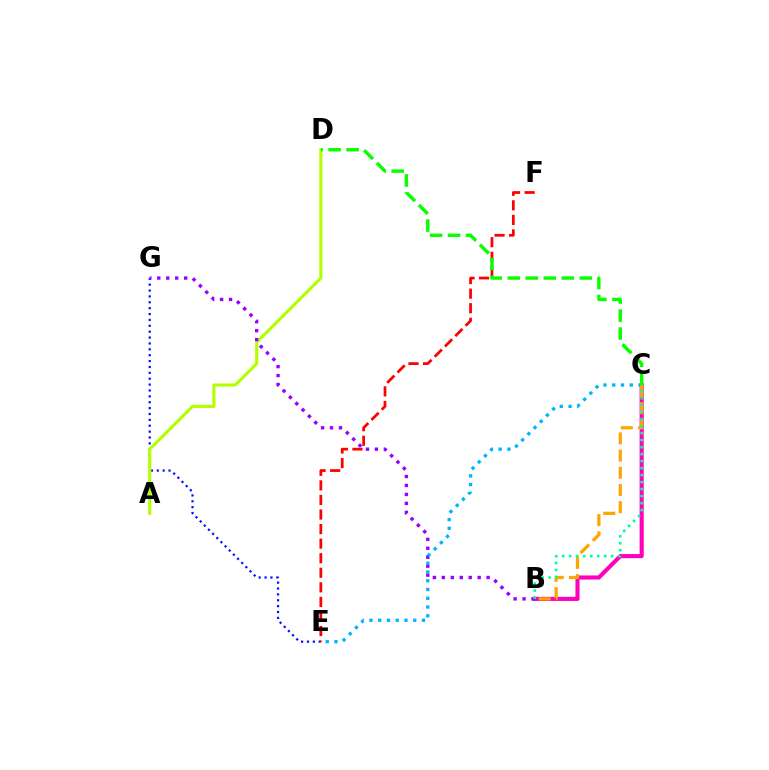{('E', 'G'): [{'color': '#0010ff', 'line_style': 'dotted', 'thickness': 1.6}], ('B', 'C'): [{'color': '#ff00bd', 'line_style': 'solid', 'thickness': 2.96}, {'color': '#ffa500', 'line_style': 'dashed', 'thickness': 2.34}, {'color': '#00ff9d', 'line_style': 'dotted', 'thickness': 1.9}], ('E', 'F'): [{'color': '#ff0000', 'line_style': 'dashed', 'thickness': 1.98}], ('A', 'D'): [{'color': '#b3ff00', 'line_style': 'solid', 'thickness': 2.25}], ('B', 'G'): [{'color': '#9b00ff', 'line_style': 'dotted', 'thickness': 2.43}], ('C', 'E'): [{'color': '#00b5ff', 'line_style': 'dotted', 'thickness': 2.38}], ('C', 'D'): [{'color': '#08ff00', 'line_style': 'dashed', 'thickness': 2.45}]}